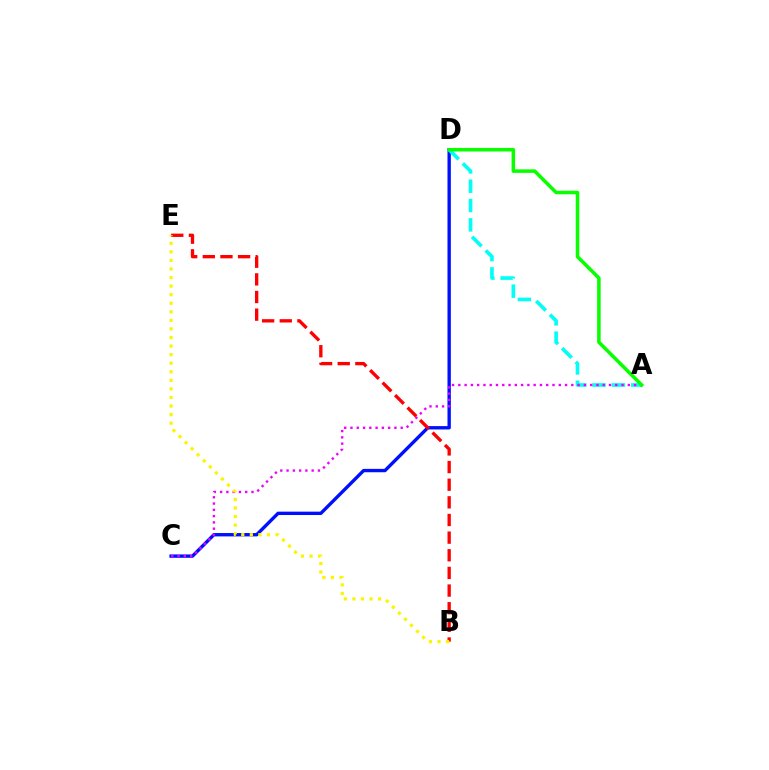{('C', 'D'): [{'color': '#0010ff', 'line_style': 'solid', 'thickness': 2.43}], ('A', 'D'): [{'color': '#00fff6', 'line_style': 'dashed', 'thickness': 2.62}, {'color': '#08ff00', 'line_style': 'solid', 'thickness': 2.54}], ('A', 'C'): [{'color': '#ee00ff', 'line_style': 'dotted', 'thickness': 1.71}], ('B', 'E'): [{'color': '#ff0000', 'line_style': 'dashed', 'thickness': 2.4}, {'color': '#fcf500', 'line_style': 'dotted', 'thickness': 2.33}]}